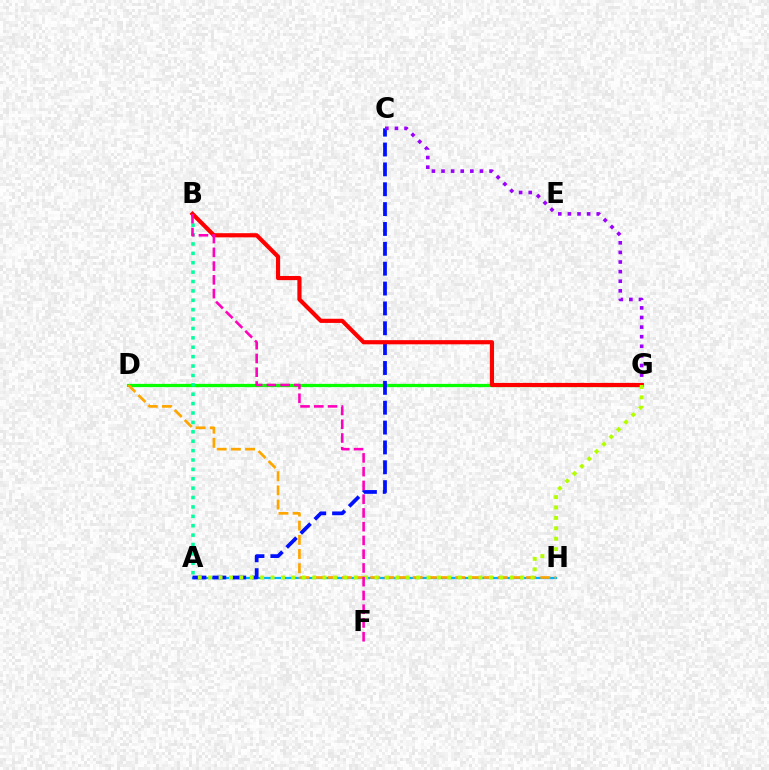{('A', 'H'): [{'color': '#00b5ff', 'line_style': 'solid', 'thickness': 1.62}], ('D', 'G'): [{'color': '#08ff00', 'line_style': 'solid', 'thickness': 2.34}], ('A', 'C'): [{'color': '#0010ff', 'line_style': 'dashed', 'thickness': 2.7}], ('A', 'B'): [{'color': '#00ff9d', 'line_style': 'dotted', 'thickness': 2.55}], ('D', 'H'): [{'color': '#ffa500', 'line_style': 'dashed', 'thickness': 1.93}], ('C', 'G'): [{'color': '#9b00ff', 'line_style': 'dotted', 'thickness': 2.61}], ('B', 'G'): [{'color': '#ff0000', 'line_style': 'solid', 'thickness': 3.0}], ('A', 'G'): [{'color': '#b3ff00', 'line_style': 'dotted', 'thickness': 2.83}], ('B', 'F'): [{'color': '#ff00bd', 'line_style': 'dashed', 'thickness': 1.87}]}